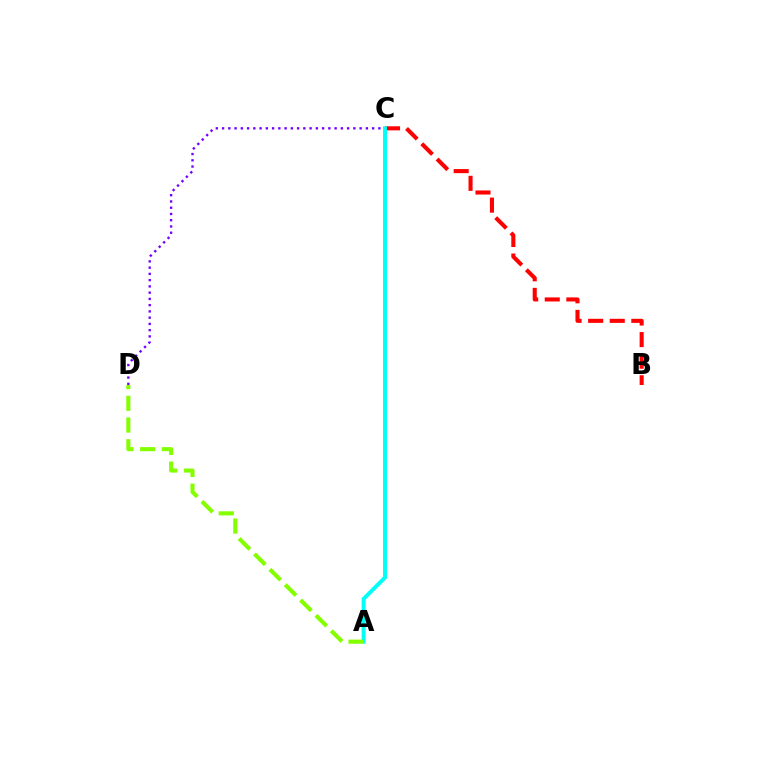{('C', 'D'): [{'color': '#7200ff', 'line_style': 'dotted', 'thickness': 1.7}], ('B', 'C'): [{'color': '#ff0000', 'line_style': 'dashed', 'thickness': 2.93}], ('A', 'C'): [{'color': '#00fff6', 'line_style': 'solid', 'thickness': 2.84}], ('A', 'D'): [{'color': '#84ff00', 'line_style': 'dashed', 'thickness': 2.95}]}